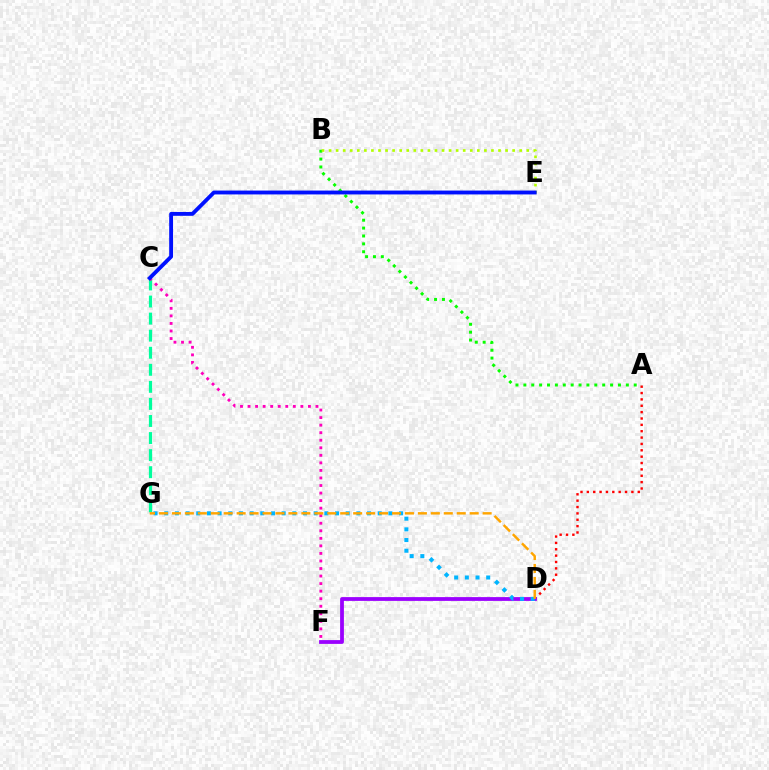{('A', 'D'): [{'color': '#ff0000', 'line_style': 'dotted', 'thickness': 1.73}], ('D', 'F'): [{'color': '#9b00ff', 'line_style': 'solid', 'thickness': 2.73}], ('A', 'B'): [{'color': '#08ff00', 'line_style': 'dotted', 'thickness': 2.14}], ('D', 'G'): [{'color': '#00b5ff', 'line_style': 'dotted', 'thickness': 2.9}, {'color': '#ffa500', 'line_style': 'dashed', 'thickness': 1.76}], ('B', 'E'): [{'color': '#b3ff00', 'line_style': 'dotted', 'thickness': 1.92}], ('C', 'G'): [{'color': '#00ff9d', 'line_style': 'dashed', 'thickness': 2.32}], ('C', 'F'): [{'color': '#ff00bd', 'line_style': 'dotted', 'thickness': 2.05}], ('C', 'E'): [{'color': '#0010ff', 'line_style': 'solid', 'thickness': 2.78}]}